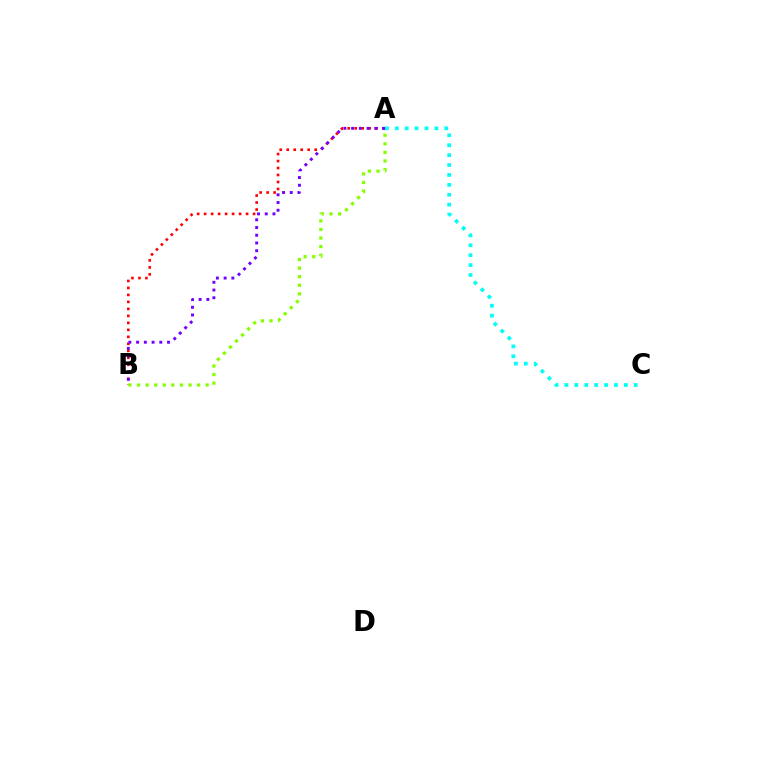{('A', 'B'): [{'color': '#ff0000', 'line_style': 'dotted', 'thickness': 1.9}, {'color': '#7200ff', 'line_style': 'dotted', 'thickness': 2.1}, {'color': '#84ff00', 'line_style': 'dotted', 'thickness': 2.33}], ('A', 'C'): [{'color': '#00fff6', 'line_style': 'dotted', 'thickness': 2.69}]}